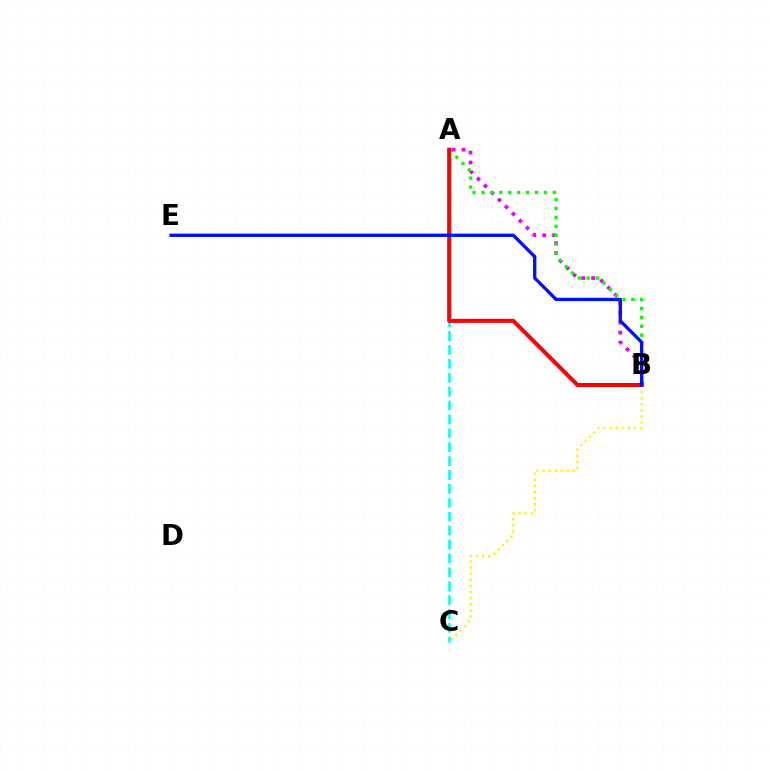{('B', 'C'): [{'color': '#fcf500', 'line_style': 'dotted', 'thickness': 1.65}], ('A', 'B'): [{'color': '#ee00ff', 'line_style': 'dotted', 'thickness': 2.69}, {'color': '#08ff00', 'line_style': 'dotted', 'thickness': 2.42}, {'color': '#ff0000', 'line_style': 'solid', 'thickness': 2.91}], ('A', 'C'): [{'color': '#00fff6', 'line_style': 'dashed', 'thickness': 1.89}], ('B', 'E'): [{'color': '#0010ff', 'line_style': 'solid', 'thickness': 2.39}]}